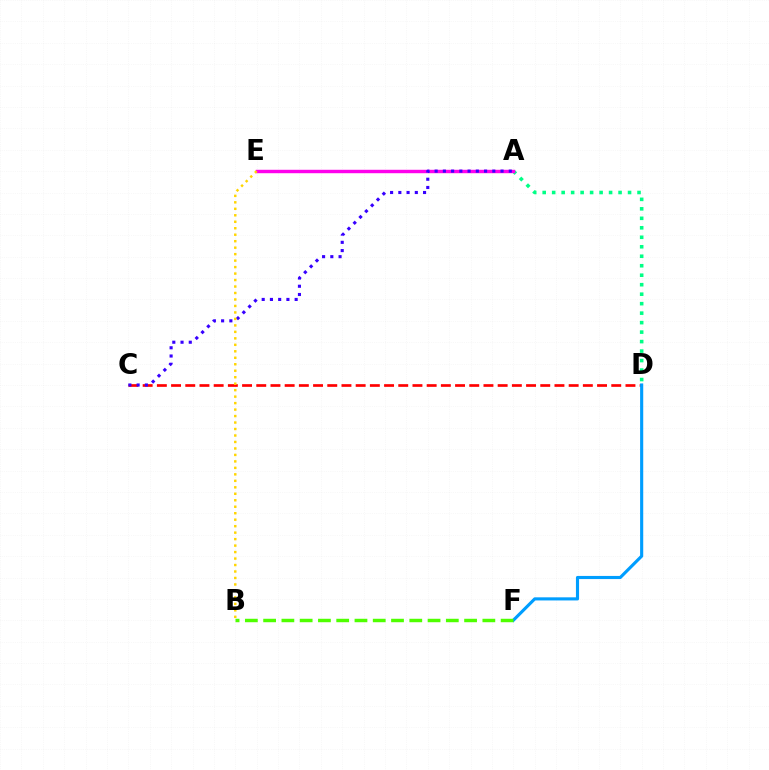{('C', 'D'): [{'color': '#ff0000', 'line_style': 'dashed', 'thickness': 1.93}], ('A', 'D'): [{'color': '#00ff86', 'line_style': 'dotted', 'thickness': 2.58}], ('A', 'E'): [{'color': '#ff00ed', 'line_style': 'solid', 'thickness': 2.47}], ('A', 'C'): [{'color': '#3700ff', 'line_style': 'dotted', 'thickness': 2.24}], ('D', 'F'): [{'color': '#009eff', 'line_style': 'solid', 'thickness': 2.25}], ('B', 'F'): [{'color': '#4fff00', 'line_style': 'dashed', 'thickness': 2.48}], ('B', 'E'): [{'color': '#ffd500', 'line_style': 'dotted', 'thickness': 1.76}]}